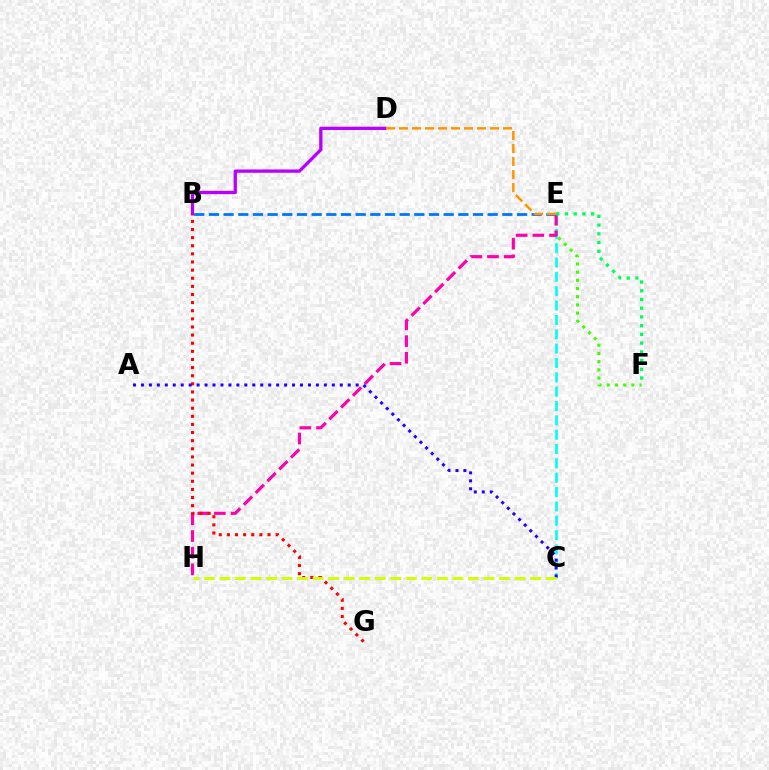{('E', 'F'): [{'color': '#3dff00', 'line_style': 'dotted', 'thickness': 2.23}, {'color': '#00ff5c', 'line_style': 'dotted', 'thickness': 2.37}], ('B', 'E'): [{'color': '#0074ff', 'line_style': 'dashed', 'thickness': 1.99}], ('C', 'E'): [{'color': '#00fff6', 'line_style': 'dashed', 'thickness': 1.95}], ('B', 'D'): [{'color': '#b900ff', 'line_style': 'solid', 'thickness': 2.37}], ('E', 'H'): [{'color': '#ff00ac', 'line_style': 'dashed', 'thickness': 2.27}], ('B', 'G'): [{'color': '#ff0000', 'line_style': 'dotted', 'thickness': 2.21}], ('D', 'E'): [{'color': '#ff9400', 'line_style': 'dashed', 'thickness': 1.77}], ('A', 'C'): [{'color': '#2500ff', 'line_style': 'dotted', 'thickness': 2.16}], ('C', 'H'): [{'color': '#d1ff00', 'line_style': 'dashed', 'thickness': 2.11}]}